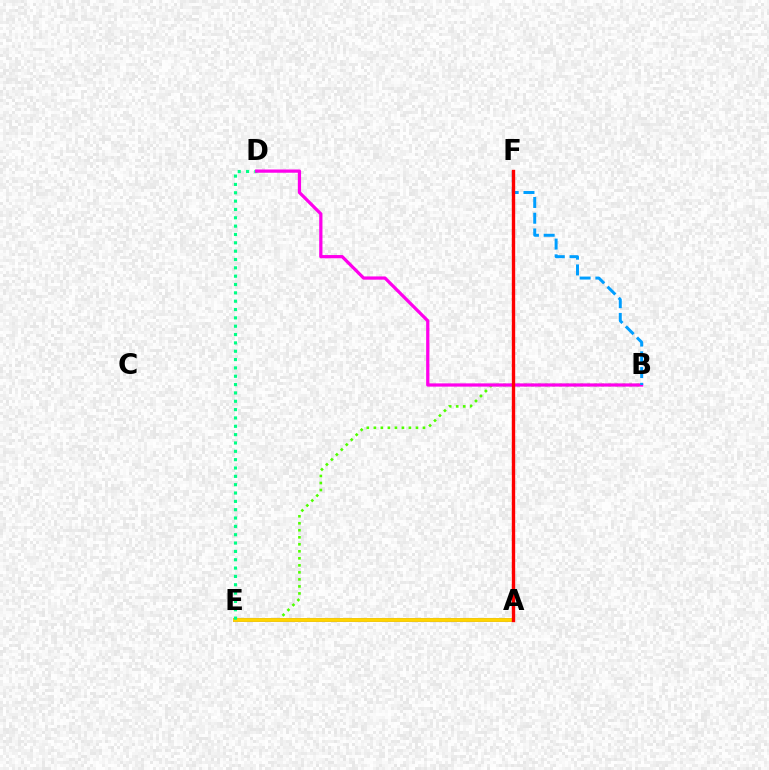{('B', 'E'): [{'color': '#4fff00', 'line_style': 'dotted', 'thickness': 1.91}], ('A', 'E'): [{'color': '#3700ff', 'line_style': 'solid', 'thickness': 2.79}, {'color': '#ffd500', 'line_style': 'solid', 'thickness': 2.79}], ('D', 'E'): [{'color': '#00ff86', 'line_style': 'dotted', 'thickness': 2.27}], ('B', 'D'): [{'color': '#ff00ed', 'line_style': 'solid', 'thickness': 2.33}], ('B', 'F'): [{'color': '#009eff', 'line_style': 'dashed', 'thickness': 2.14}], ('A', 'F'): [{'color': '#ff0000', 'line_style': 'solid', 'thickness': 2.42}]}